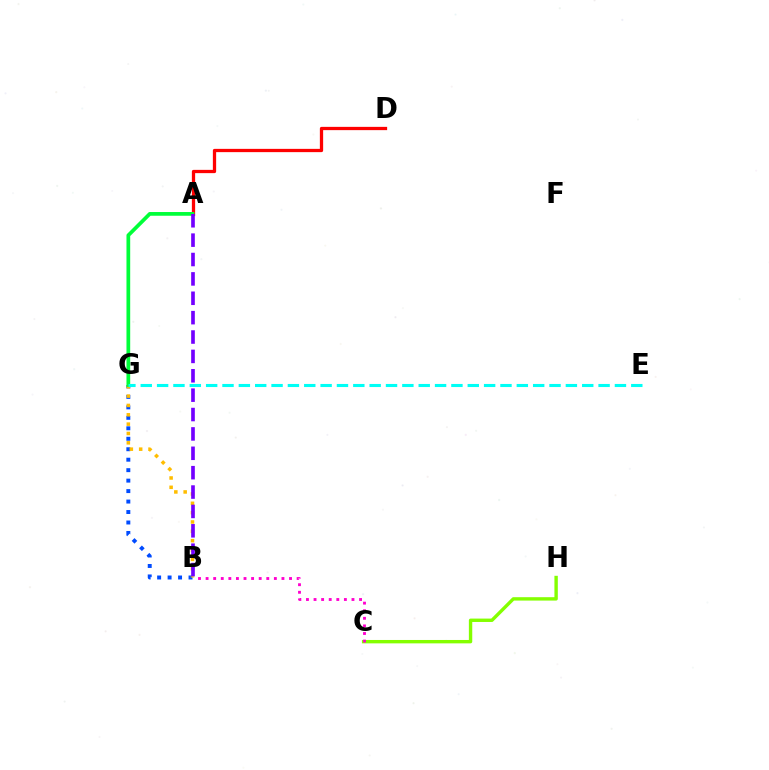{('A', 'D'): [{'color': '#ff0000', 'line_style': 'solid', 'thickness': 2.36}], ('B', 'G'): [{'color': '#004bff', 'line_style': 'dotted', 'thickness': 2.84}, {'color': '#ffbd00', 'line_style': 'dotted', 'thickness': 2.54}], ('C', 'H'): [{'color': '#84ff00', 'line_style': 'solid', 'thickness': 2.44}], ('A', 'G'): [{'color': '#00ff39', 'line_style': 'solid', 'thickness': 2.68}], ('B', 'C'): [{'color': '#ff00cf', 'line_style': 'dotted', 'thickness': 2.06}], ('A', 'B'): [{'color': '#7200ff', 'line_style': 'dashed', 'thickness': 2.63}], ('E', 'G'): [{'color': '#00fff6', 'line_style': 'dashed', 'thickness': 2.22}]}